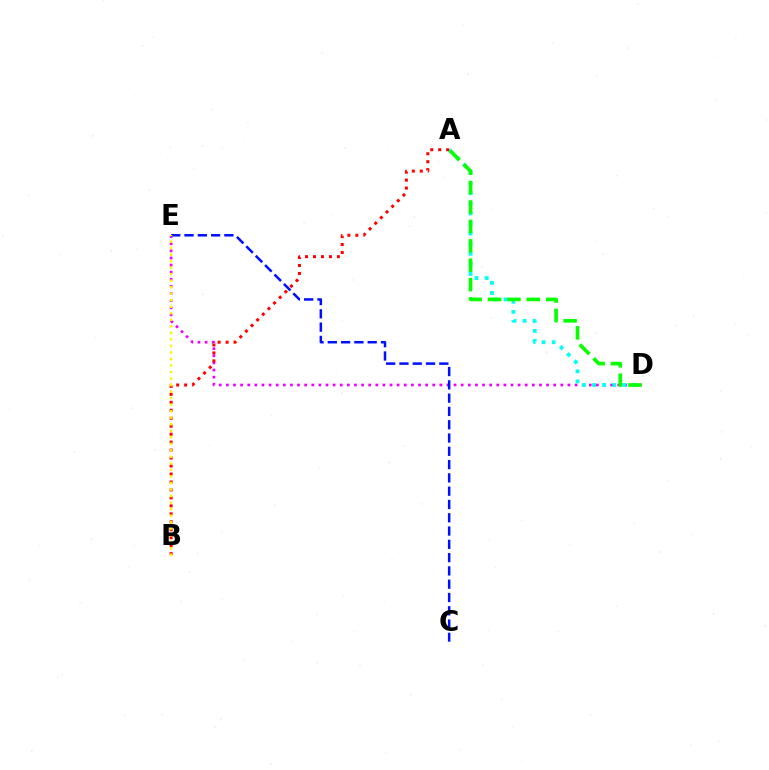{('D', 'E'): [{'color': '#ee00ff', 'line_style': 'dotted', 'thickness': 1.93}], ('A', 'D'): [{'color': '#00fff6', 'line_style': 'dotted', 'thickness': 2.74}, {'color': '#08ff00', 'line_style': 'dashed', 'thickness': 2.64}], ('A', 'B'): [{'color': '#ff0000', 'line_style': 'dotted', 'thickness': 2.16}], ('C', 'E'): [{'color': '#0010ff', 'line_style': 'dashed', 'thickness': 1.81}], ('B', 'E'): [{'color': '#fcf500', 'line_style': 'dotted', 'thickness': 1.77}]}